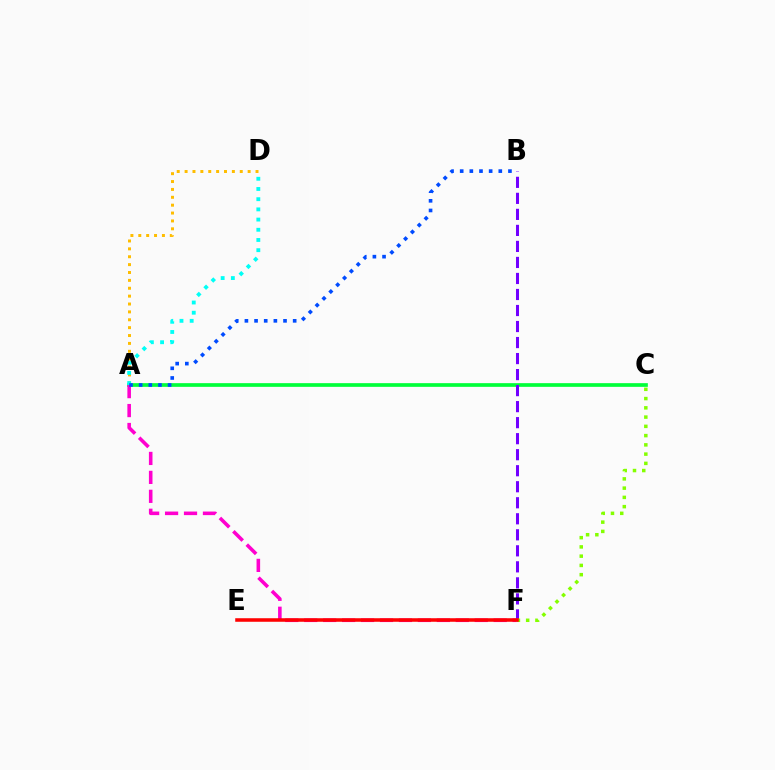{('A', 'C'): [{'color': '#00ff39', 'line_style': 'solid', 'thickness': 2.65}], ('B', 'F'): [{'color': '#7200ff', 'line_style': 'dashed', 'thickness': 2.18}], ('C', 'F'): [{'color': '#84ff00', 'line_style': 'dotted', 'thickness': 2.51}], ('A', 'F'): [{'color': '#ff00cf', 'line_style': 'dashed', 'thickness': 2.57}], ('A', 'D'): [{'color': '#ffbd00', 'line_style': 'dotted', 'thickness': 2.14}, {'color': '#00fff6', 'line_style': 'dotted', 'thickness': 2.77}], ('A', 'B'): [{'color': '#004bff', 'line_style': 'dotted', 'thickness': 2.62}], ('E', 'F'): [{'color': '#ff0000', 'line_style': 'solid', 'thickness': 2.55}]}